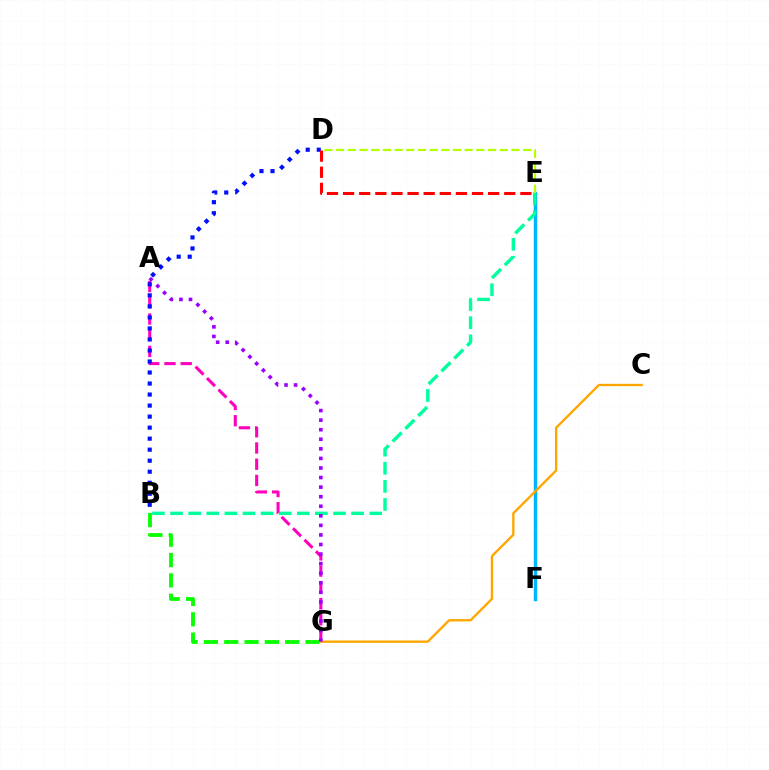{('E', 'F'): [{'color': '#00b5ff', 'line_style': 'solid', 'thickness': 2.47}], ('B', 'E'): [{'color': '#00ff9d', 'line_style': 'dashed', 'thickness': 2.46}], ('A', 'G'): [{'color': '#ff00bd', 'line_style': 'dashed', 'thickness': 2.2}, {'color': '#9b00ff', 'line_style': 'dotted', 'thickness': 2.6}], ('B', 'G'): [{'color': '#08ff00', 'line_style': 'dashed', 'thickness': 2.76}], ('C', 'G'): [{'color': '#ffa500', 'line_style': 'solid', 'thickness': 1.69}], ('B', 'D'): [{'color': '#0010ff', 'line_style': 'dotted', 'thickness': 2.99}], ('D', 'E'): [{'color': '#ff0000', 'line_style': 'dashed', 'thickness': 2.19}, {'color': '#b3ff00', 'line_style': 'dashed', 'thickness': 1.59}]}